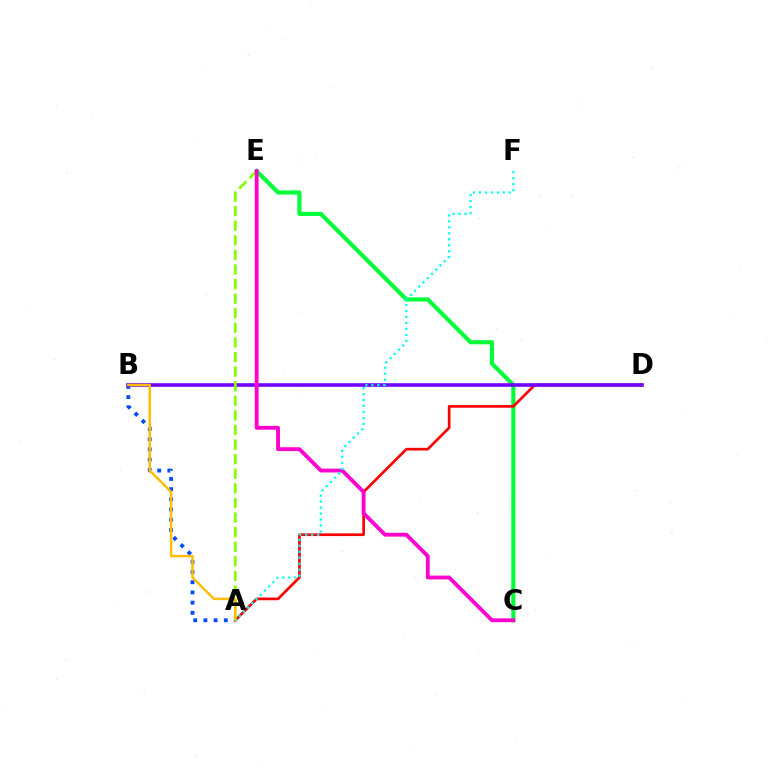{('A', 'B'): [{'color': '#004bff', 'line_style': 'dotted', 'thickness': 2.77}, {'color': '#ffbd00', 'line_style': 'solid', 'thickness': 1.76}], ('C', 'E'): [{'color': '#00ff39', 'line_style': 'solid', 'thickness': 2.97}, {'color': '#ff00cf', 'line_style': 'solid', 'thickness': 2.77}], ('A', 'D'): [{'color': '#ff0000', 'line_style': 'solid', 'thickness': 1.94}], ('B', 'D'): [{'color': '#7200ff', 'line_style': 'solid', 'thickness': 2.59}], ('A', 'E'): [{'color': '#84ff00', 'line_style': 'dashed', 'thickness': 1.98}], ('A', 'F'): [{'color': '#00fff6', 'line_style': 'dotted', 'thickness': 1.62}]}